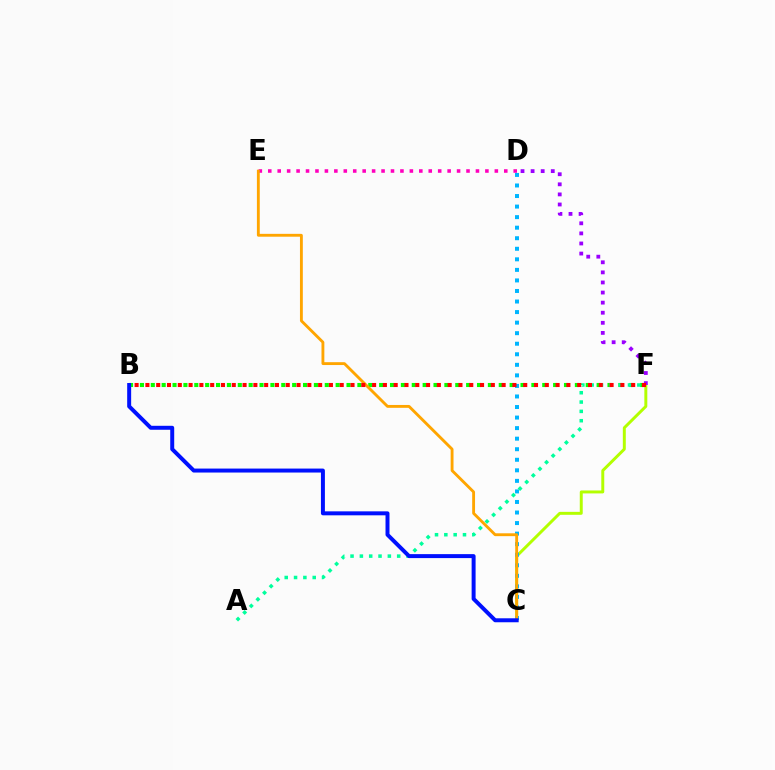{('D', 'E'): [{'color': '#ff00bd', 'line_style': 'dotted', 'thickness': 2.56}], ('C', 'F'): [{'color': '#b3ff00', 'line_style': 'solid', 'thickness': 2.13}], ('C', 'D'): [{'color': '#00b5ff', 'line_style': 'dotted', 'thickness': 2.87}], ('B', 'F'): [{'color': '#08ff00', 'line_style': 'dotted', 'thickness': 2.95}, {'color': '#ff0000', 'line_style': 'dotted', 'thickness': 2.93}], ('C', 'E'): [{'color': '#ffa500', 'line_style': 'solid', 'thickness': 2.06}], ('D', 'F'): [{'color': '#9b00ff', 'line_style': 'dotted', 'thickness': 2.74}], ('A', 'F'): [{'color': '#00ff9d', 'line_style': 'dotted', 'thickness': 2.53}], ('B', 'C'): [{'color': '#0010ff', 'line_style': 'solid', 'thickness': 2.86}]}